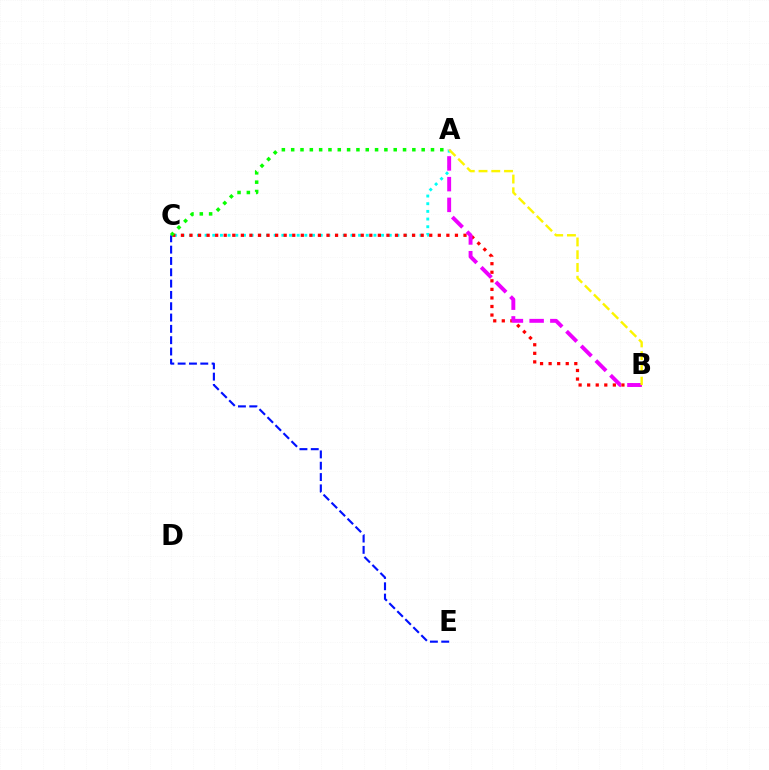{('A', 'C'): [{'color': '#00fff6', 'line_style': 'dotted', 'thickness': 2.09}, {'color': '#08ff00', 'line_style': 'dotted', 'thickness': 2.53}], ('B', 'C'): [{'color': '#ff0000', 'line_style': 'dotted', 'thickness': 2.33}], ('A', 'B'): [{'color': '#ee00ff', 'line_style': 'dashed', 'thickness': 2.82}, {'color': '#fcf500', 'line_style': 'dashed', 'thickness': 1.73}], ('C', 'E'): [{'color': '#0010ff', 'line_style': 'dashed', 'thickness': 1.54}]}